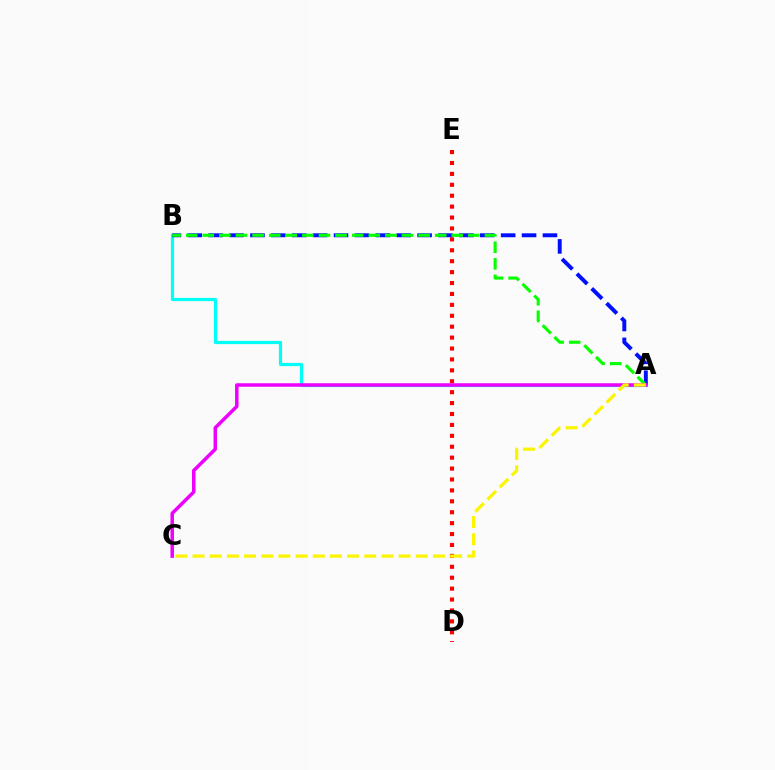{('A', 'B'): [{'color': '#00fff6', 'line_style': 'solid', 'thickness': 2.31}, {'color': '#0010ff', 'line_style': 'dashed', 'thickness': 2.84}, {'color': '#08ff00', 'line_style': 'dashed', 'thickness': 2.26}], ('D', 'E'): [{'color': '#ff0000', 'line_style': 'dotted', 'thickness': 2.97}], ('A', 'C'): [{'color': '#ee00ff', 'line_style': 'solid', 'thickness': 2.52}, {'color': '#fcf500', 'line_style': 'dashed', 'thickness': 2.33}]}